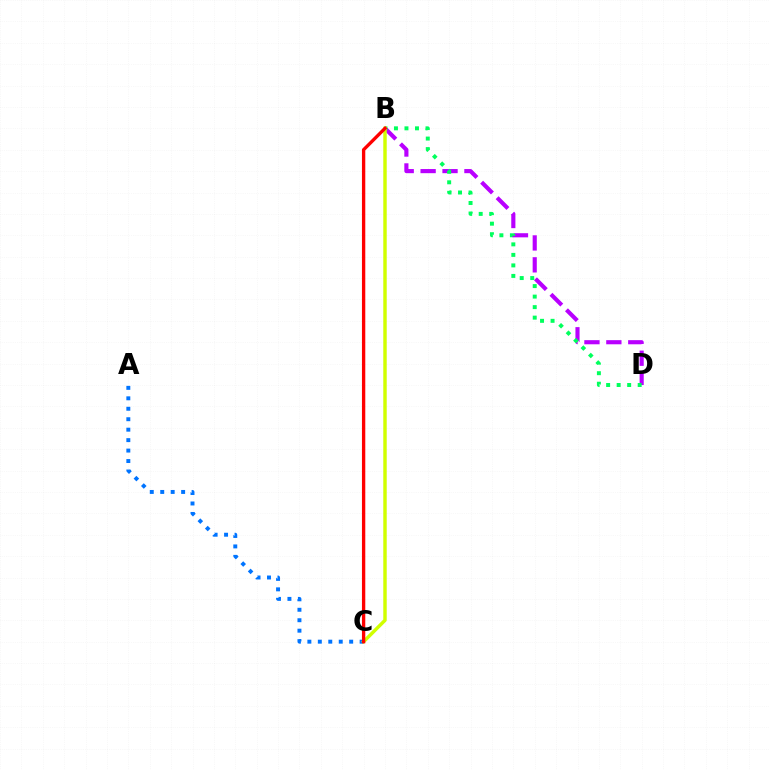{('B', 'D'): [{'color': '#b900ff', 'line_style': 'dashed', 'thickness': 2.98}, {'color': '#00ff5c', 'line_style': 'dotted', 'thickness': 2.86}], ('A', 'C'): [{'color': '#0074ff', 'line_style': 'dotted', 'thickness': 2.84}], ('B', 'C'): [{'color': '#d1ff00', 'line_style': 'solid', 'thickness': 2.48}, {'color': '#ff0000', 'line_style': 'solid', 'thickness': 2.4}]}